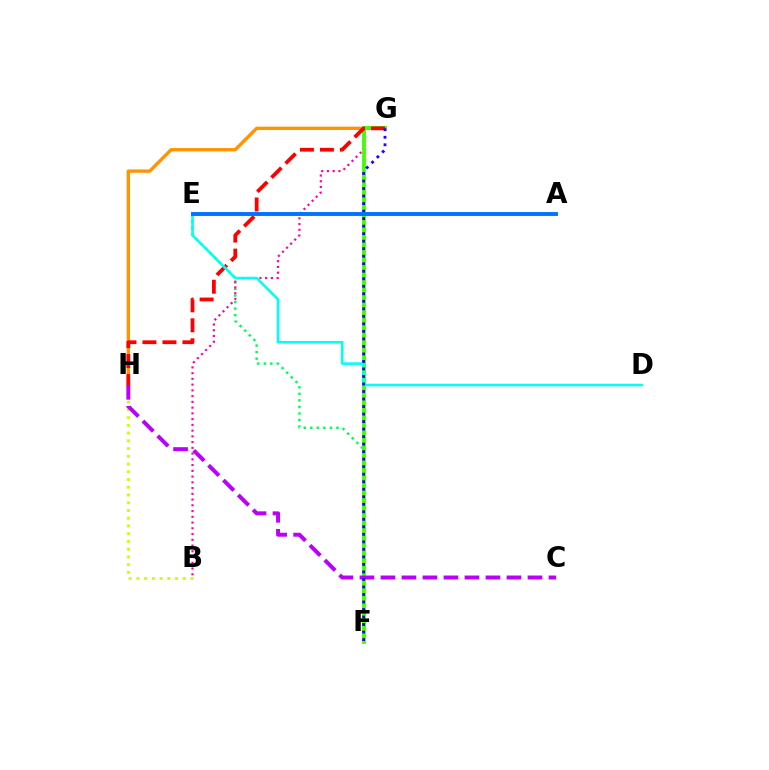{('B', 'H'): [{'color': '#d1ff00', 'line_style': 'dotted', 'thickness': 2.1}], ('E', 'F'): [{'color': '#00ff5c', 'line_style': 'dotted', 'thickness': 1.78}], ('B', 'G'): [{'color': '#ff00ac', 'line_style': 'dotted', 'thickness': 1.56}], ('G', 'H'): [{'color': '#ff9400', 'line_style': 'solid', 'thickness': 2.4}, {'color': '#ff0000', 'line_style': 'dashed', 'thickness': 2.72}], ('F', 'G'): [{'color': '#3dff00', 'line_style': 'solid', 'thickness': 2.73}, {'color': '#2500ff', 'line_style': 'dotted', 'thickness': 2.04}], ('C', 'H'): [{'color': '#b900ff', 'line_style': 'dashed', 'thickness': 2.85}], ('D', 'E'): [{'color': '#00fff6', 'line_style': 'solid', 'thickness': 1.85}], ('A', 'E'): [{'color': '#0074ff', 'line_style': 'solid', 'thickness': 2.82}]}